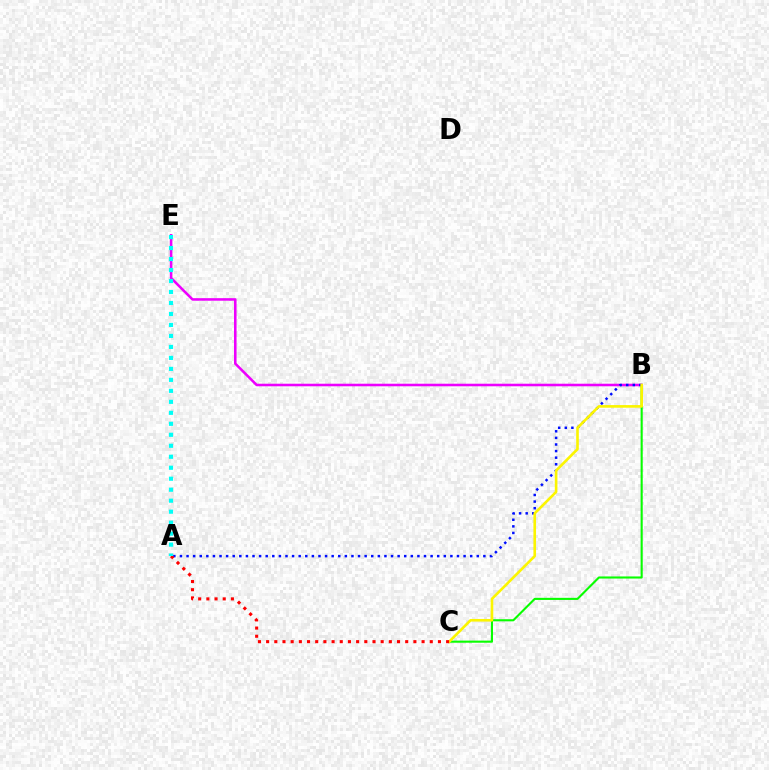{('B', 'E'): [{'color': '#ee00ff', 'line_style': 'solid', 'thickness': 1.85}], ('B', 'C'): [{'color': '#08ff00', 'line_style': 'solid', 'thickness': 1.52}, {'color': '#fcf500', 'line_style': 'solid', 'thickness': 1.89}], ('A', 'B'): [{'color': '#0010ff', 'line_style': 'dotted', 'thickness': 1.79}], ('A', 'C'): [{'color': '#ff0000', 'line_style': 'dotted', 'thickness': 2.22}], ('A', 'E'): [{'color': '#00fff6', 'line_style': 'dotted', 'thickness': 2.98}]}